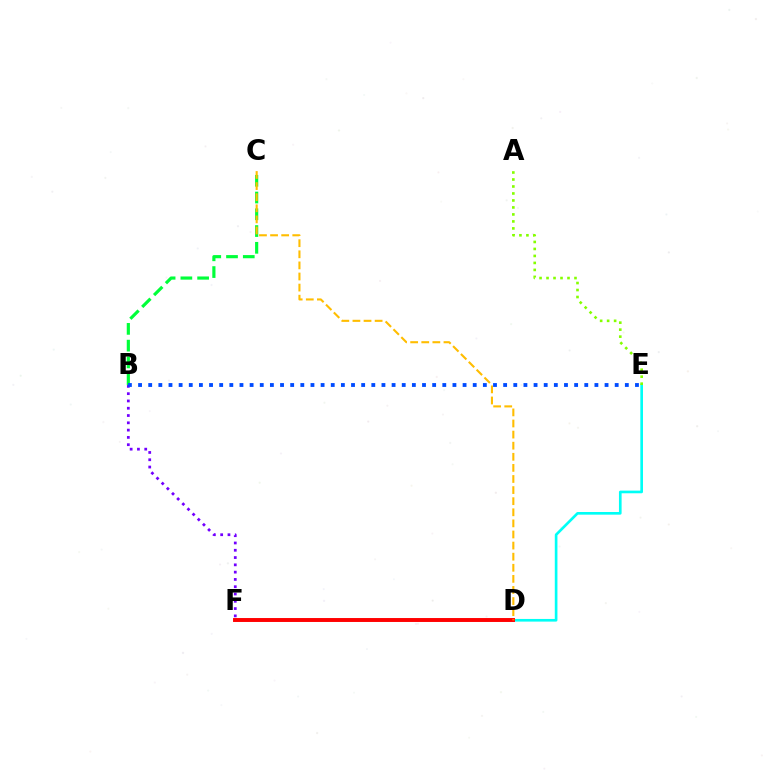{('B', 'F'): [{'color': '#7200ff', 'line_style': 'dotted', 'thickness': 1.98}], ('B', 'C'): [{'color': '#00ff39', 'line_style': 'dashed', 'thickness': 2.28}], ('B', 'E'): [{'color': '#004bff', 'line_style': 'dotted', 'thickness': 2.76}], ('D', 'F'): [{'color': '#ff00cf', 'line_style': 'dotted', 'thickness': 1.65}, {'color': '#ff0000', 'line_style': 'solid', 'thickness': 2.82}], ('D', 'E'): [{'color': '#00fff6', 'line_style': 'solid', 'thickness': 1.91}], ('C', 'D'): [{'color': '#ffbd00', 'line_style': 'dashed', 'thickness': 1.51}], ('A', 'E'): [{'color': '#84ff00', 'line_style': 'dotted', 'thickness': 1.9}]}